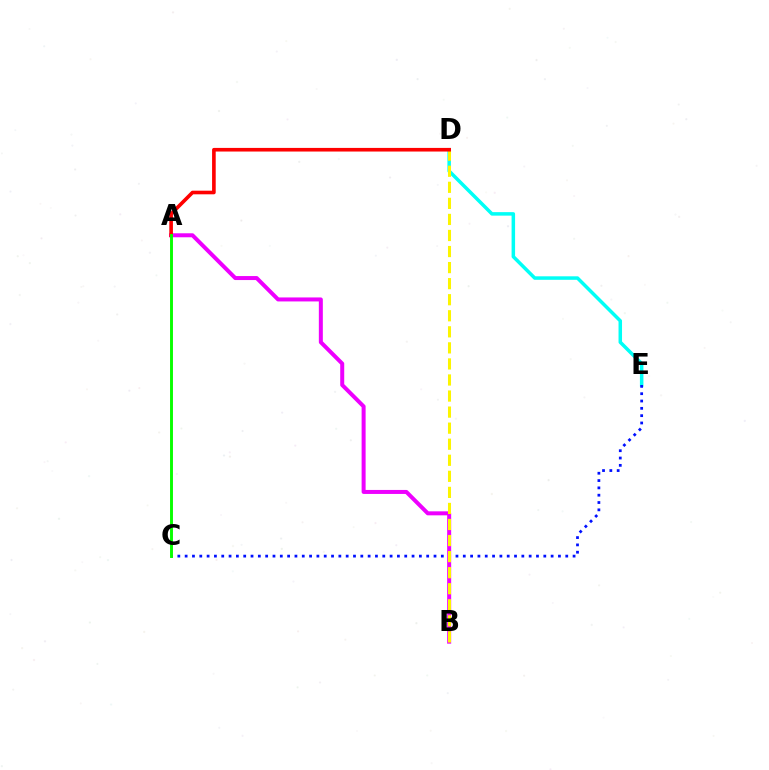{('A', 'B'): [{'color': '#ee00ff', 'line_style': 'solid', 'thickness': 2.88}], ('D', 'E'): [{'color': '#00fff6', 'line_style': 'solid', 'thickness': 2.52}], ('C', 'E'): [{'color': '#0010ff', 'line_style': 'dotted', 'thickness': 1.99}], ('B', 'D'): [{'color': '#fcf500', 'line_style': 'dashed', 'thickness': 2.18}], ('A', 'D'): [{'color': '#ff0000', 'line_style': 'solid', 'thickness': 2.61}], ('A', 'C'): [{'color': '#08ff00', 'line_style': 'solid', 'thickness': 2.11}]}